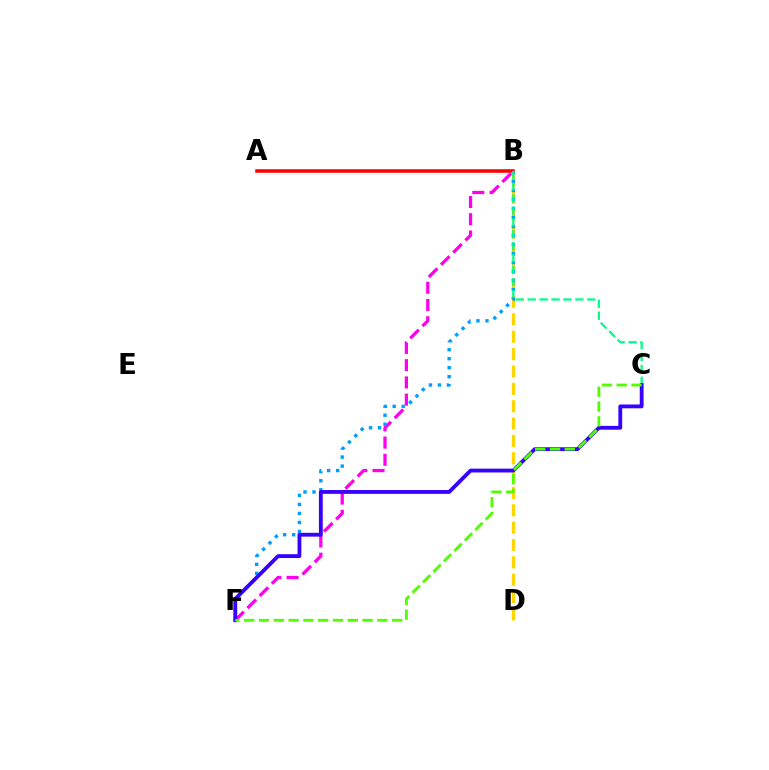{('B', 'F'): [{'color': '#ff00ed', 'line_style': 'dashed', 'thickness': 2.34}, {'color': '#009eff', 'line_style': 'dotted', 'thickness': 2.45}], ('A', 'B'): [{'color': '#ff0000', 'line_style': 'solid', 'thickness': 2.55}], ('B', 'D'): [{'color': '#ffd500', 'line_style': 'dashed', 'thickness': 2.36}], ('B', 'C'): [{'color': '#00ff86', 'line_style': 'dashed', 'thickness': 1.62}], ('C', 'F'): [{'color': '#3700ff', 'line_style': 'solid', 'thickness': 2.75}, {'color': '#4fff00', 'line_style': 'dashed', 'thickness': 2.01}]}